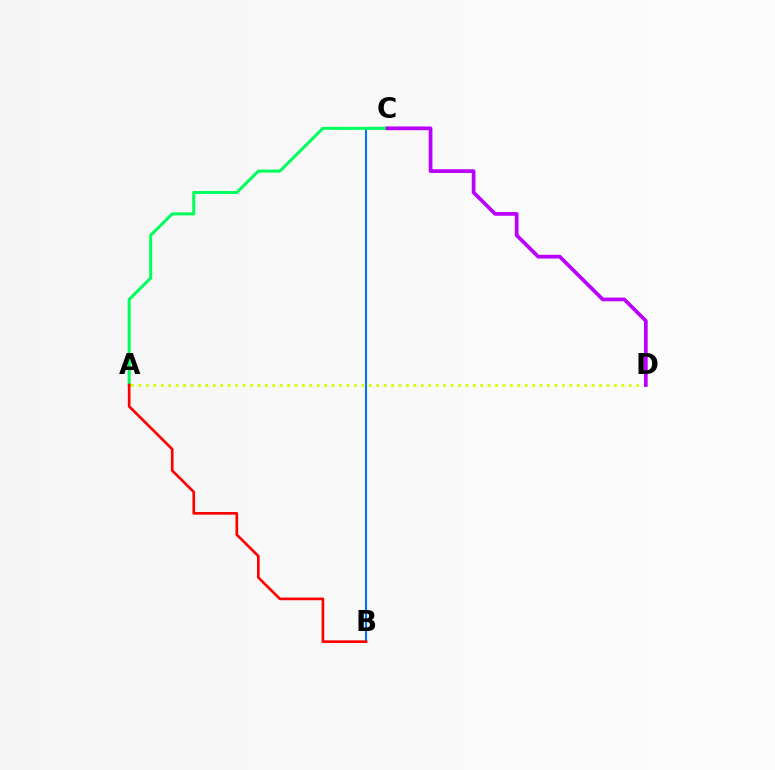{('B', 'C'): [{'color': '#0074ff', 'line_style': 'solid', 'thickness': 1.52}], ('A', 'C'): [{'color': '#00ff5c', 'line_style': 'solid', 'thickness': 2.17}], ('A', 'D'): [{'color': '#d1ff00', 'line_style': 'dotted', 'thickness': 2.02}], ('C', 'D'): [{'color': '#b900ff', 'line_style': 'solid', 'thickness': 2.67}], ('A', 'B'): [{'color': '#ff0000', 'line_style': 'solid', 'thickness': 1.92}]}